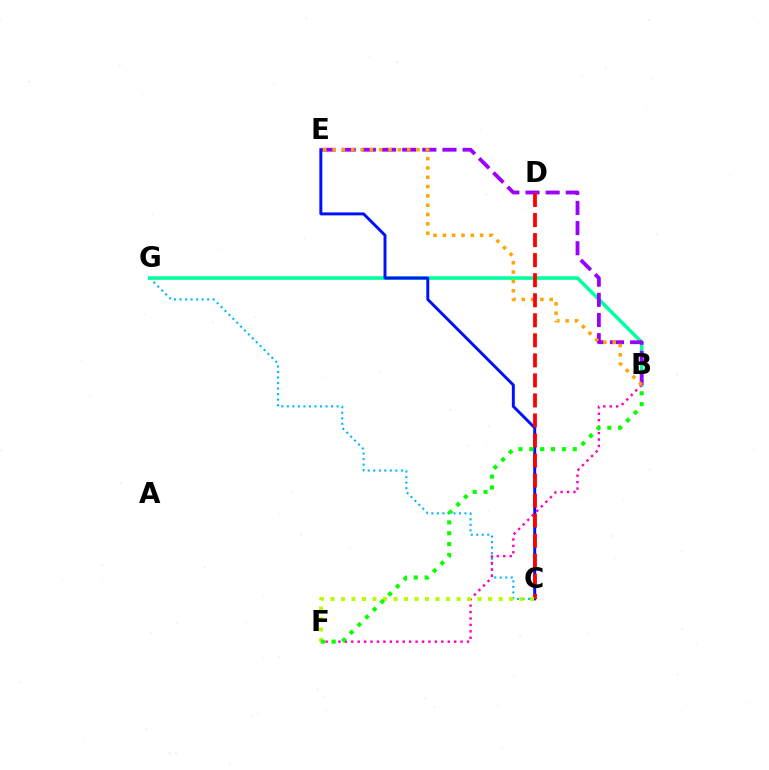{('C', 'G'): [{'color': '#00b5ff', 'line_style': 'dotted', 'thickness': 1.5}], ('B', 'G'): [{'color': '#00ff9d', 'line_style': 'solid', 'thickness': 2.56}], ('B', 'F'): [{'color': '#ff00bd', 'line_style': 'dotted', 'thickness': 1.75}, {'color': '#08ff00', 'line_style': 'dotted', 'thickness': 2.95}], ('C', 'E'): [{'color': '#0010ff', 'line_style': 'solid', 'thickness': 2.12}], ('B', 'E'): [{'color': '#9b00ff', 'line_style': 'dashed', 'thickness': 2.74}, {'color': '#ffa500', 'line_style': 'dotted', 'thickness': 2.53}], ('C', 'D'): [{'color': '#ff0000', 'line_style': 'dashed', 'thickness': 2.72}], ('C', 'F'): [{'color': '#b3ff00', 'line_style': 'dotted', 'thickness': 2.85}]}